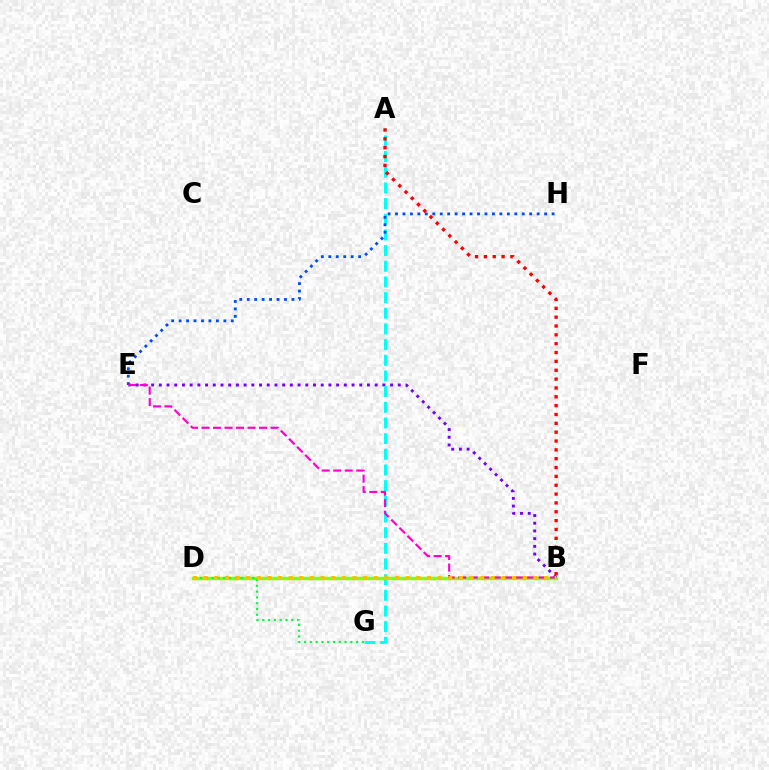{('B', 'E'): [{'color': '#7200ff', 'line_style': 'dotted', 'thickness': 2.09}, {'color': '#ff00cf', 'line_style': 'dashed', 'thickness': 1.56}], ('A', 'G'): [{'color': '#00fff6', 'line_style': 'dashed', 'thickness': 2.13}], ('B', 'D'): [{'color': '#84ff00', 'line_style': 'solid', 'thickness': 2.46}, {'color': '#ffbd00', 'line_style': 'dotted', 'thickness': 2.89}], ('E', 'H'): [{'color': '#004bff', 'line_style': 'dotted', 'thickness': 2.03}], ('D', 'G'): [{'color': '#00ff39', 'line_style': 'dotted', 'thickness': 1.57}], ('A', 'B'): [{'color': '#ff0000', 'line_style': 'dotted', 'thickness': 2.4}]}